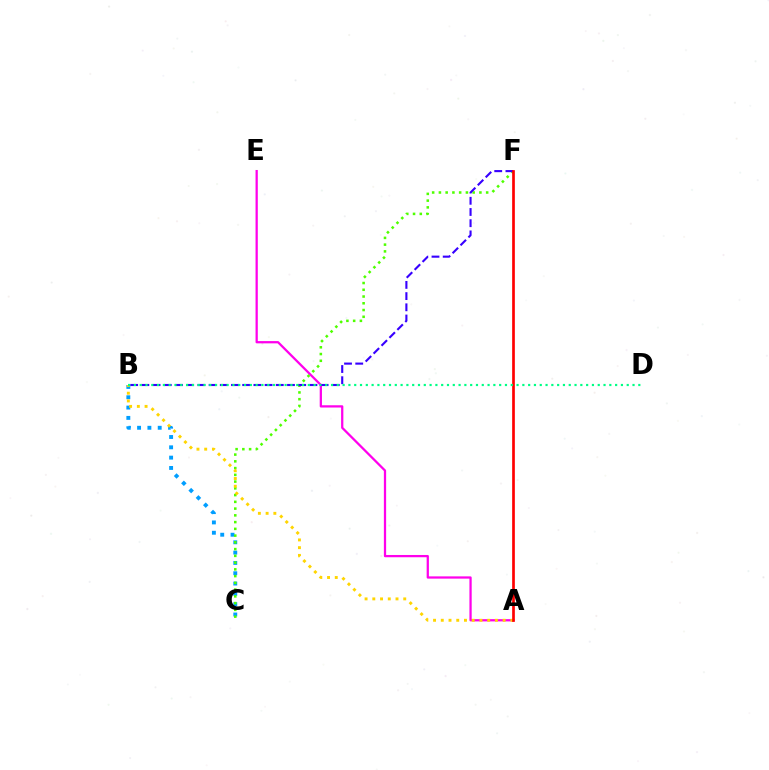{('A', 'E'): [{'color': '#ff00ed', 'line_style': 'solid', 'thickness': 1.63}], ('B', 'C'): [{'color': '#009eff', 'line_style': 'dotted', 'thickness': 2.8}], ('C', 'F'): [{'color': '#4fff00', 'line_style': 'dotted', 'thickness': 1.83}], ('B', 'F'): [{'color': '#3700ff', 'line_style': 'dashed', 'thickness': 1.52}], ('A', 'B'): [{'color': '#ffd500', 'line_style': 'dotted', 'thickness': 2.1}], ('A', 'F'): [{'color': '#ff0000', 'line_style': 'solid', 'thickness': 1.93}], ('B', 'D'): [{'color': '#00ff86', 'line_style': 'dotted', 'thickness': 1.58}]}